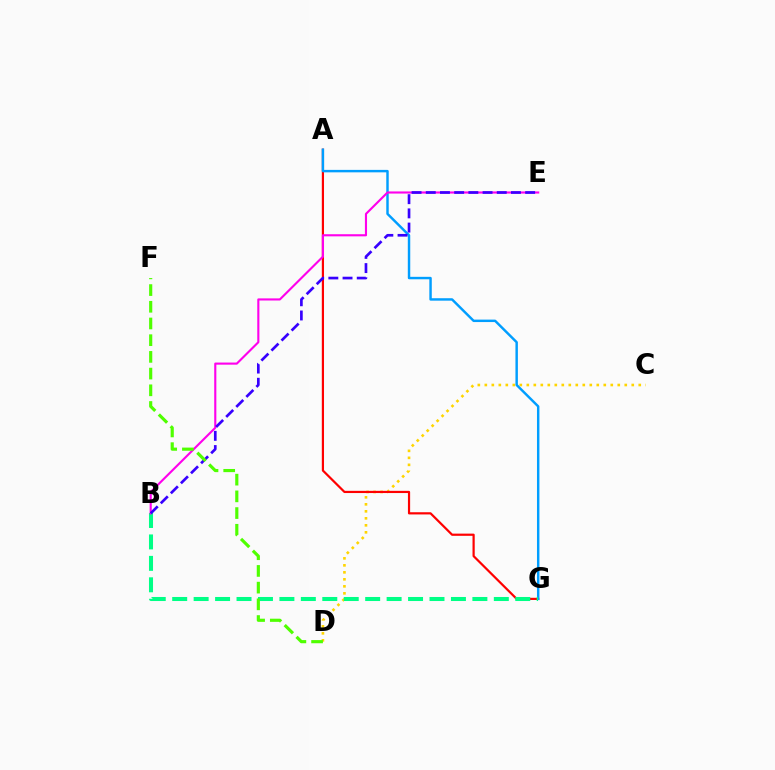{('C', 'D'): [{'color': '#ffd500', 'line_style': 'dotted', 'thickness': 1.9}], ('A', 'G'): [{'color': '#ff0000', 'line_style': 'solid', 'thickness': 1.58}, {'color': '#009eff', 'line_style': 'solid', 'thickness': 1.76}], ('B', 'G'): [{'color': '#00ff86', 'line_style': 'dashed', 'thickness': 2.91}], ('B', 'E'): [{'color': '#ff00ed', 'line_style': 'solid', 'thickness': 1.53}, {'color': '#3700ff', 'line_style': 'dashed', 'thickness': 1.93}], ('D', 'F'): [{'color': '#4fff00', 'line_style': 'dashed', 'thickness': 2.27}]}